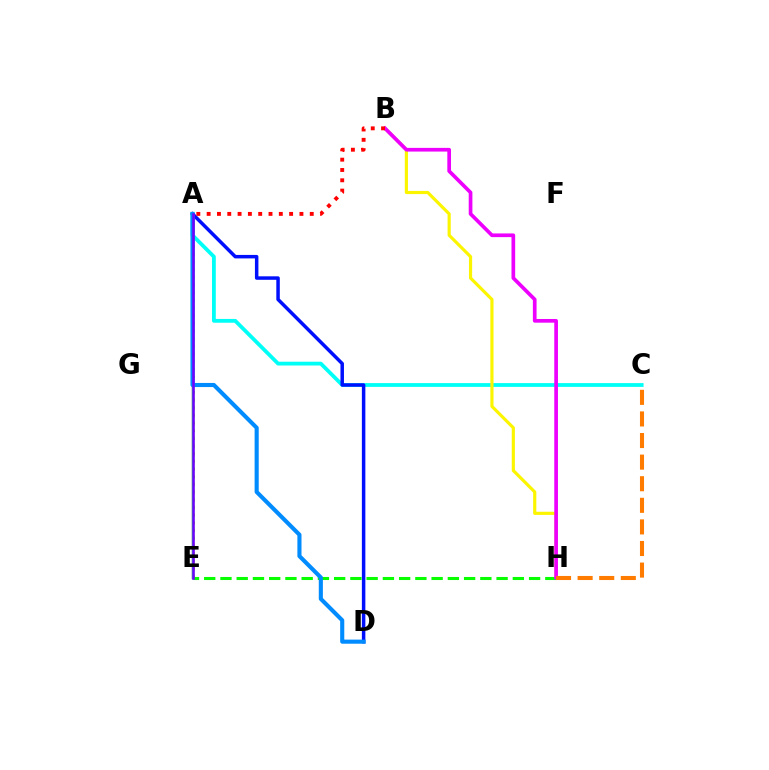{('A', 'C'): [{'color': '#00fff6', 'line_style': 'solid', 'thickness': 2.73}], ('B', 'H'): [{'color': '#fcf500', 'line_style': 'solid', 'thickness': 2.28}, {'color': '#ee00ff', 'line_style': 'solid', 'thickness': 2.66}], ('A', 'E'): [{'color': '#84ff00', 'line_style': 'dotted', 'thickness': 2.08}, {'color': '#ff0094', 'line_style': 'solid', 'thickness': 1.71}, {'color': '#00ff74', 'line_style': 'solid', 'thickness': 1.69}, {'color': '#7200ff', 'line_style': 'solid', 'thickness': 1.82}], ('A', 'D'): [{'color': '#0010ff', 'line_style': 'solid', 'thickness': 2.51}, {'color': '#008cff', 'line_style': 'solid', 'thickness': 2.96}], ('E', 'H'): [{'color': '#08ff00', 'line_style': 'dashed', 'thickness': 2.21}], ('C', 'H'): [{'color': '#ff7c00', 'line_style': 'dashed', 'thickness': 2.93}], ('A', 'B'): [{'color': '#ff0000', 'line_style': 'dotted', 'thickness': 2.8}]}